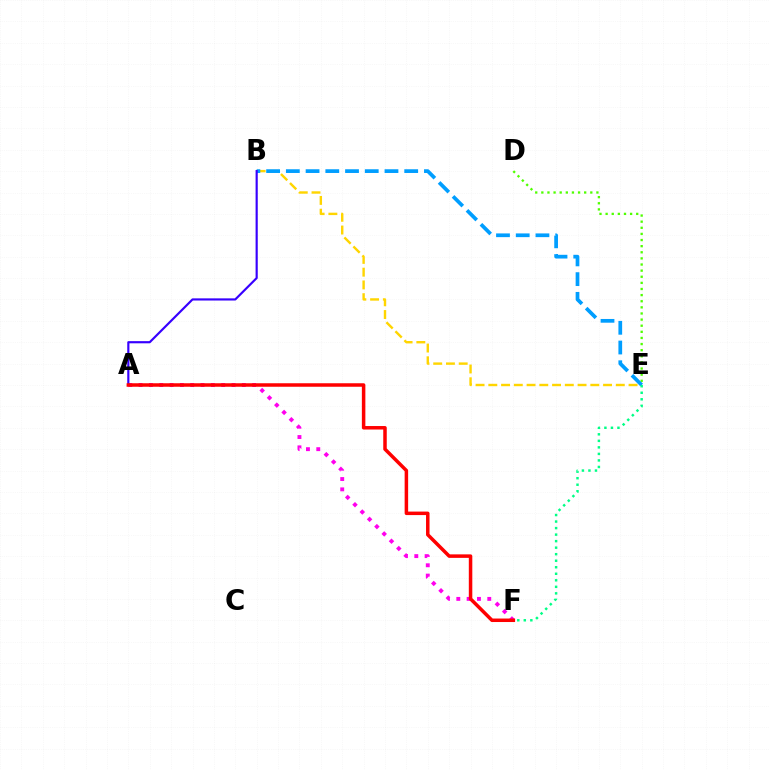{('B', 'E'): [{'color': '#ffd500', 'line_style': 'dashed', 'thickness': 1.73}, {'color': '#009eff', 'line_style': 'dashed', 'thickness': 2.68}], ('D', 'E'): [{'color': '#4fff00', 'line_style': 'dotted', 'thickness': 1.66}], ('A', 'F'): [{'color': '#ff00ed', 'line_style': 'dotted', 'thickness': 2.8}, {'color': '#ff0000', 'line_style': 'solid', 'thickness': 2.52}], ('A', 'B'): [{'color': '#3700ff', 'line_style': 'solid', 'thickness': 1.56}], ('E', 'F'): [{'color': '#00ff86', 'line_style': 'dotted', 'thickness': 1.77}]}